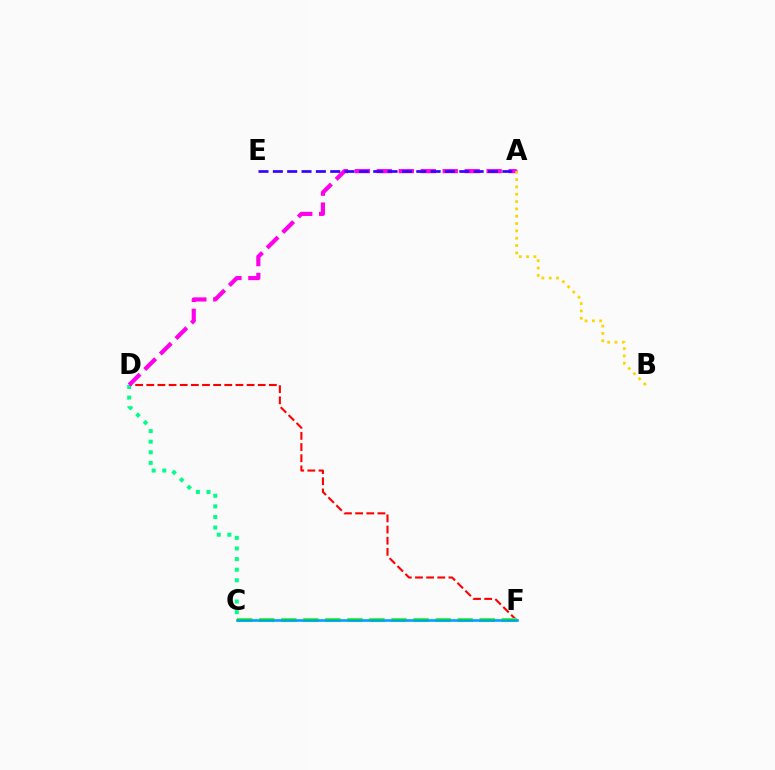{('D', 'F'): [{'color': '#ff0000', 'line_style': 'dashed', 'thickness': 1.51}], ('C', 'F'): [{'color': '#4fff00', 'line_style': 'dashed', 'thickness': 2.99}, {'color': '#009eff', 'line_style': 'solid', 'thickness': 1.86}], ('C', 'D'): [{'color': '#00ff86', 'line_style': 'dotted', 'thickness': 2.88}], ('A', 'D'): [{'color': '#ff00ed', 'line_style': 'dashed', 'thickness': 2.98}], ('A', 'E'): [{'color': '#3700ff', 'line_style': 'dashed', 'thickness': 1.95}], ('A', 'B'): [{'color': '#ffd500', 'line_style': 'dotted', 'thickness': 1.99}]}